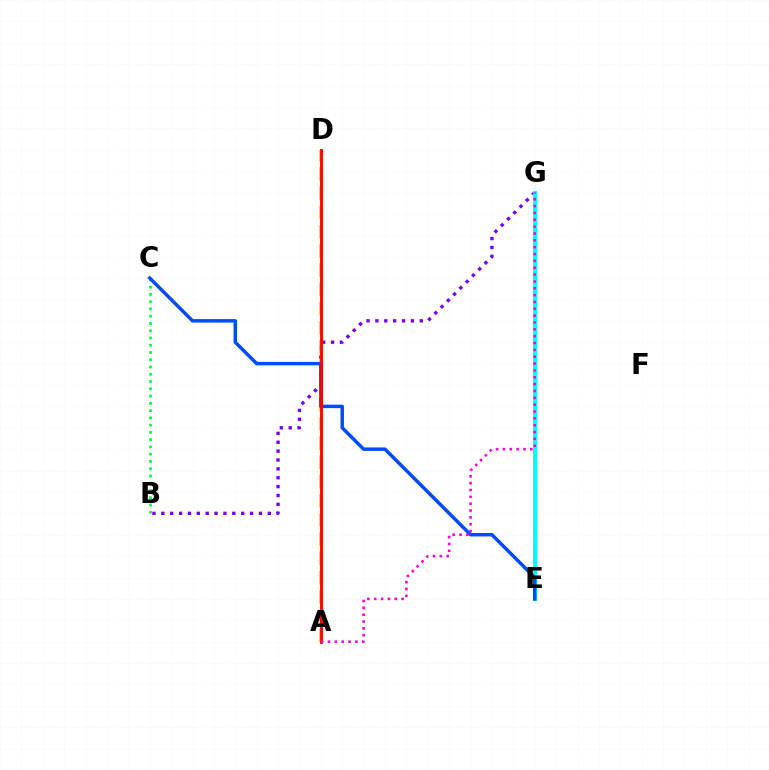{('B', 'G'): [{'color': '#7200ff', 'line_style': 'dotted', 'thickness': 2.41}], ('E', 'G'): [{'color': '#00fff6', 'line_style': 'solid', 'thickness': 2.94}], ('A', 'D'): [{'color': '#ffbd00', 'line_style': 'solid', 'thickness': 1.83}, {'color': '#84ff00', 'line_style': 'dashed', 'thickness': 2.61}, {'color': '#ff0000', 'line_style': 'solid', 'thickness': 2.02}], ('B', 'C'): [{'color': '#00ff39', 'line_style': 'dotted', 'thickness': 1.97}], ('C', 'E'): [{'color': '#004bff', 'line_style': 'solid', 'thickness': 2.49}], ('A', 'G'): [{'color': '#ff00cf', 'line_style': 'dotted', 'thickness': 1.86}]}